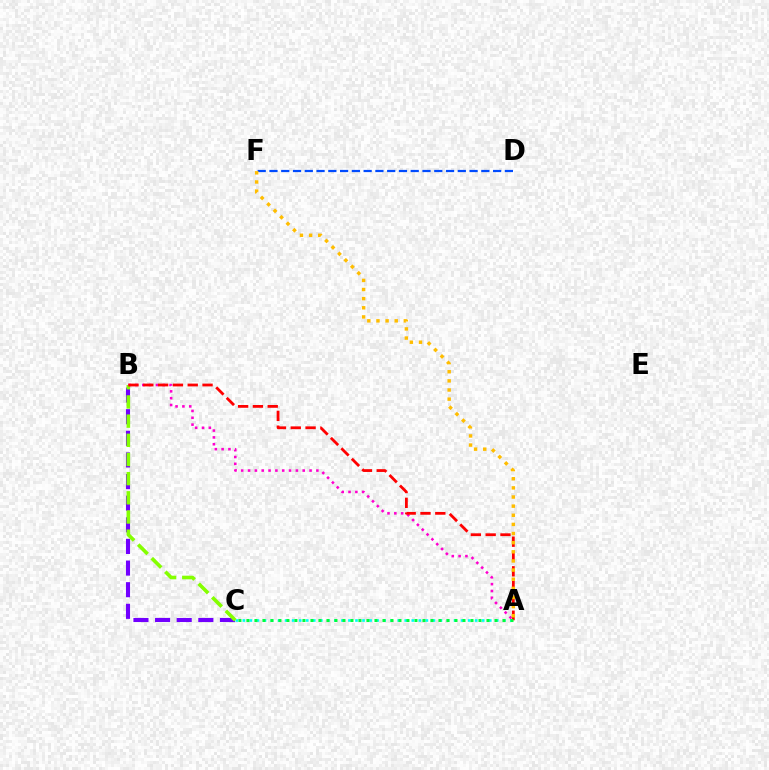{('B', 'C'): [{'color': '#7200ff', 'line_style': 'dashed', 'thickness': 2.94}, {'color': '#84ff00', 'line_style': 'dashed', 'thickness': 2.61}], ('A', 'C'): [{'color': '#00fff6', 'line_style': 'dotted', 'thickness': 1.91}, {'color': '#00ff39', 'line_style': 'dotted', 'thickness': 2.17}], ('A', 'B'): [{'color': '#ff00cf', 'line_style': 'dotted', 'thickness': 1.86}, {'color': '#ff0000', 'line_style': 'dashed', 'thickness': 2.01}], ('D', 'F'): [{'color': '#004bff', 'line_style': 'dashed', 'thickness': 1.6}], ('A', 'F'): [{'color': '#ffbd00', 'line_style': 'dotted', 'thickness': 2.48}]}